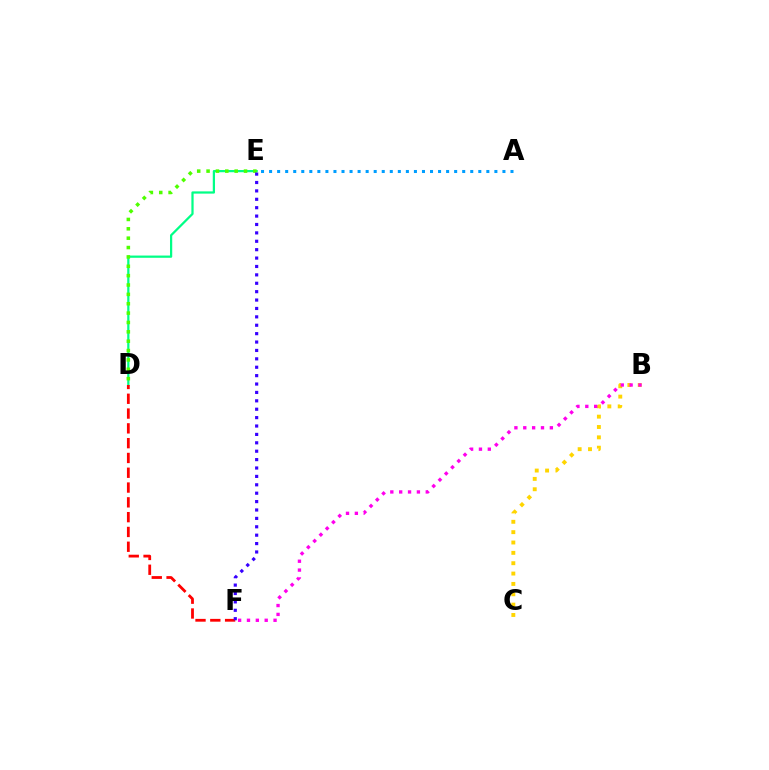{('D', 'E'): [{'color': '#00ff86', 'line_style': 'solid', 'thickness': 1.61}, {'color': '#4fff00', 'line_style': 'dotted', 'thickness': 2.54}], ('D', 'F'): [{'color': '#ff0000', 'line_style': 'dashed', 'thickness': 2.01}], ('B', 'C'): [{'color': '#ffd500', 'line_style': 'dotted', 'thickness': 2.81}], ('E', 'F'): [{'color': '#3700ff', 'line_style': 'dotted', 'thickness': 2.28}], ('B', 'F'): [{'color': '#ff00ed', 'line_style': 'dotted', 'thickness': 2.41}], ('A', 'E'): [{'color': '#009eff', 'line_style': 'dotted', 'thickness': 2.19}]}